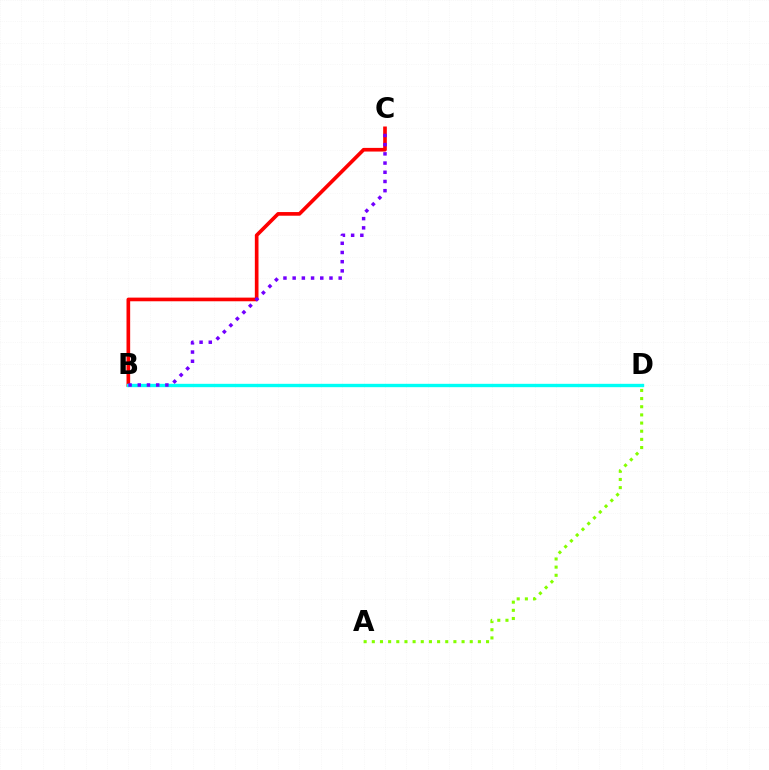{('A', 'D'): [{'color': '#84ff00', 'line_style': 'dotted', 'thickness': 2.22}], ('B', 'C'): [{'color': '#ff0000', 'line_style': 'solid', 'thickness': 2.63}, {'color': '#7200ff', 'line_style': 'dotted', 'thickness': 2.5}], ('B', 'D'): [{'color': '#00fff6', 'line_style': 'solid', 'thickness': 2.42}]}